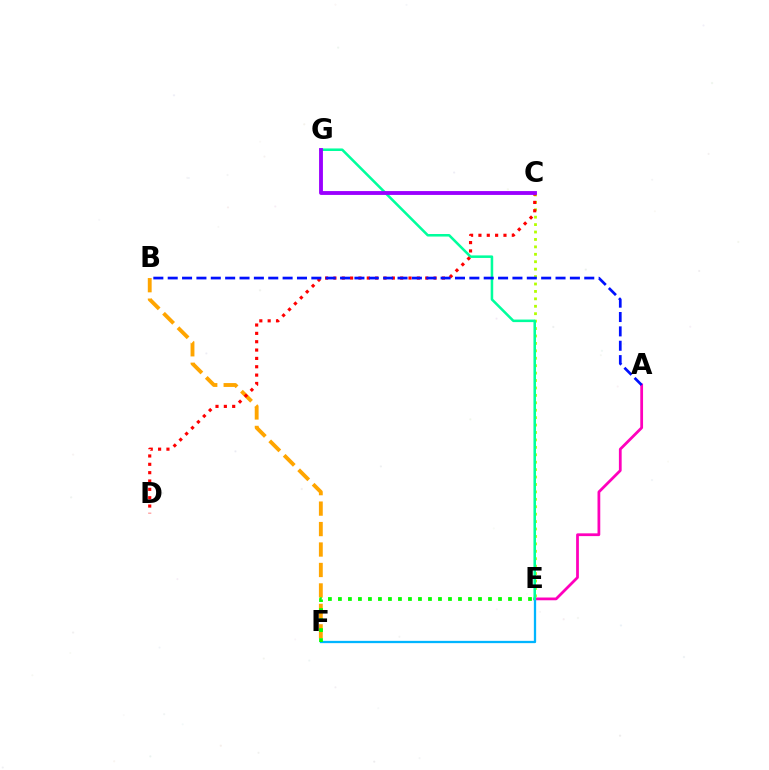{('A', 'E'): [{'color': '#ff00bd', 'line_style': 'solid', 'thickness': 1.99}], ('C', 'E'): [{'color': '#b3ff00', 'line_style': 'dotted', 'thickness': 2.02}], ('E', 'F'): [{'color': '#00b5ff', 'line_style': 'solid', 'thickness': 1.65}, {'color': '#08ff00', 'line_style': 'dotted', 'thickness': 2.72}], ('E', 'G'): [{'color': '#00ff9d', 'line_style': 'solid', 'thickness': 1.83}], ('B', 'F'): [{'color': '#ffa500', 'line_style': 'dashed', 'thickness': 2.78}], ('C', 'D'): [{'color': '#ff0000', 'line_style': 'dotted', 'thickness': 2.27}], ('A', 'B'): [{'color': '#0010ff', 'line_style': 'dashed', 'thickness': 1.95}], ('C', 'G'): [{'color': '#9b00ff', 'line_style': 'solid', 'thickness': 2.77}]}